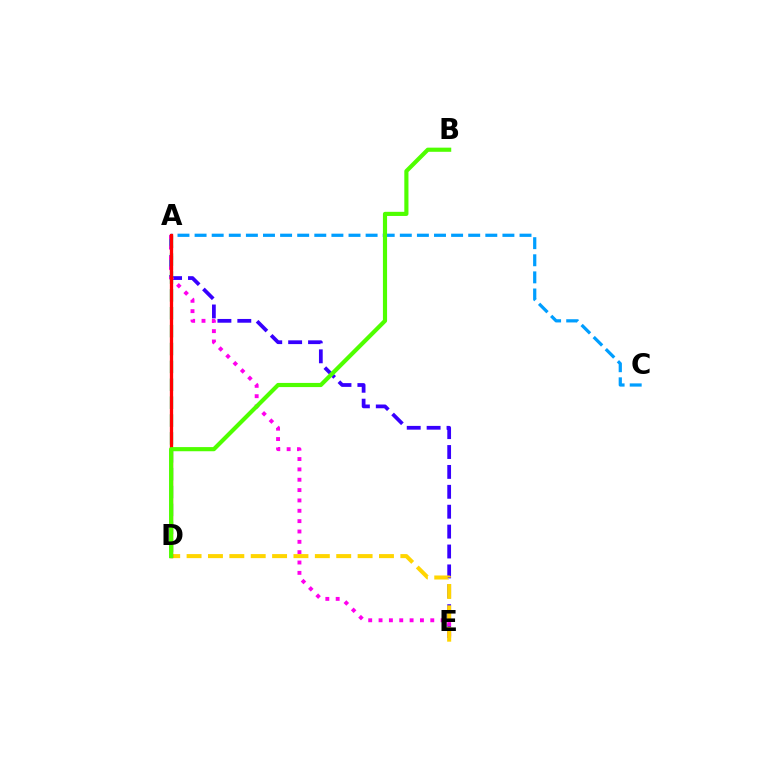{('A', 'E'): [{'color': '#3700ff', 'line_style': 'dashed', 'thickness': 2.7}, {'color': '#ff00ed', 'line_style': 'dotted', 'thickness': 2.81}], ('A', 'D'): [{'color': '#00ff86', 'line_style': 'dashed', 'thickness': 2.43}, {'color': '#ff0000', 'line_style': 'solid', 'thickness': 2.38}], ('A', 'C'): [{'color': '#009eff', 'line_style': 'dashed', 'thickness': 2.32}], ('D', 'E'): [{'color': '#ffd500', 'line_style': 'dashed', 'thickness': 2.9}], ('B', 'D'): [{'color': '#4fff00', 'line_style': 'solid', 'thickness': 2.99}]}